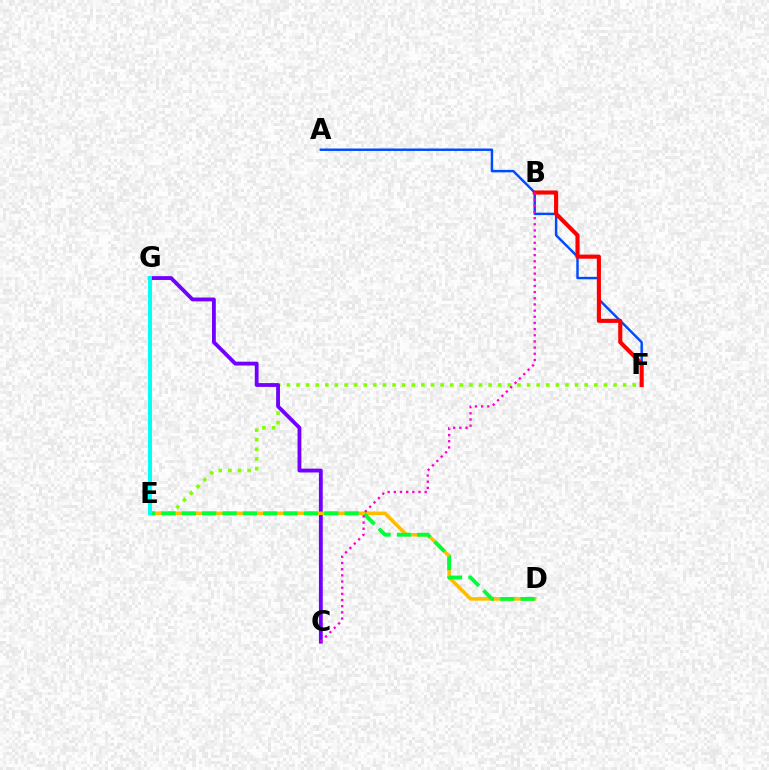{('E', 'F'): [{'color': '#84ff00', 'line_style': 'dotted', 'thickness': 2.61}], ('C', 'G'): [{'color': '#7200ff', 'line_style': 'solid', 'thickness': 2.76}], ('A', 'F'): [{'color': '#004bff', 'line_style': 'solid', 'thickness': 1.76}], ('D', 'E'): [{'color': '#ffbd00', 'line_style': 'solid', 'thickness': 2.56}, {'color': '#00ff39', 'line_style': 'dashed', 'thickness': 2.77}], ('B', 'F'): [{'color': '#ff0000', 'line_style': 'solid', 'thickness': 2.96}], ('E', 'G'): [{'color': '#00fff6', 'line_style': 'solid', 'thickness': 2.82}], ('B', 'C'): [{'color': '#ff00cf', 'line_style': 'dotted', 'thickness': 1.68}]}